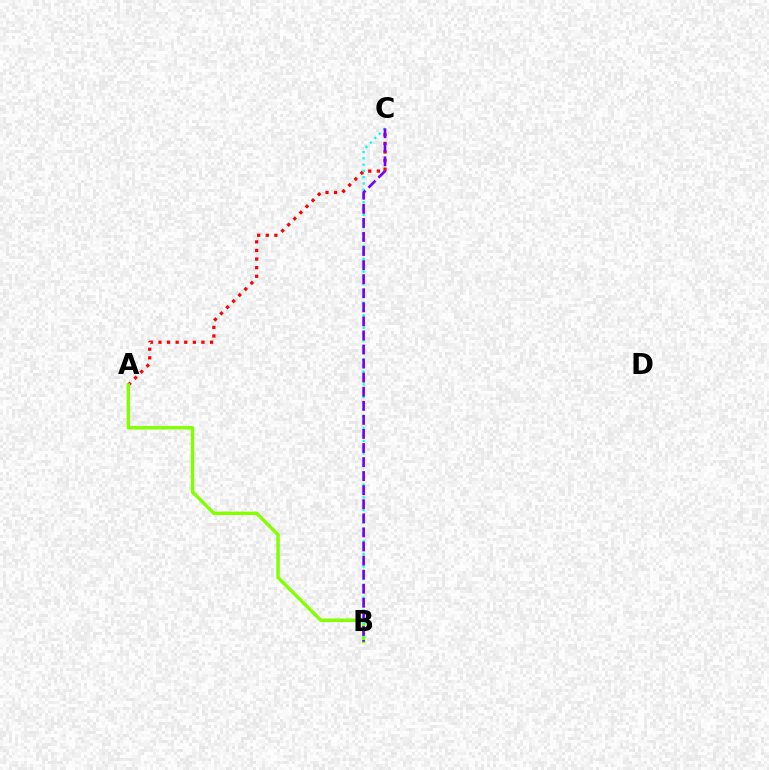{('A', 'C'): [{'color': '#ff0000', 'line_style': 'dotted', 'thickness': 2.34}], ('A', 'B'): [{'color': '#84ff00', 'line_style': 'solid', 'thickness': 2.45}], ('B', 'C'): [{'color': '#00fff6', 'line_style': 'dotted', 'thickness': 1.71}, {'color': '#7200ff', 'line_style': 'dashed', 'thickness': 1.91}]}